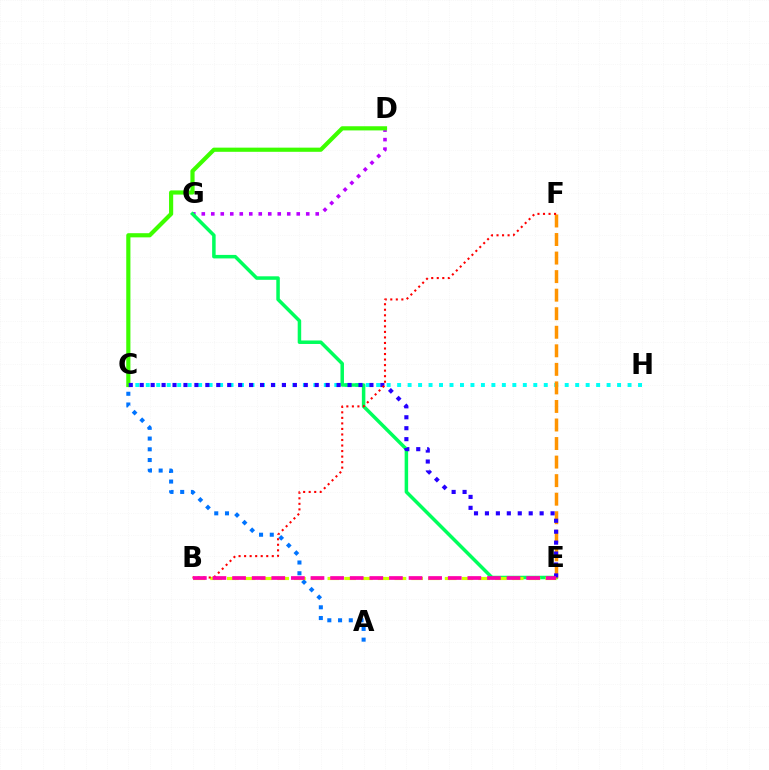{('C', 'H'): [{'color': '#00fff6', 'line_style': 'dotted', 'thickness': 2.85}], ('D', 'G'): [{'color': '#b900ff', 'line_style': 'dotted', 'thickness': 2.58}], ('A', 'C'): [{'color': '#0074ff', 'line_style': 'dotted', 'thickness': 2.92}], ('E', 'G'): [{'color': '#00ff5c', 'line_style': 'solid', 'thickness': 2.52}], ('C', 'D'): [{'color': '#3dff00', 'line_style': 'solid', 'thickness': 3.0}], ('B', 'E'): [{'color': '#d1ff00', 'line_style': 'dashed', 'thickness': 2.28}, {'color': '#ff00ac', 'line_style': 'dashed', 'thickness': 2.66}], ('E', 'F'): [{'color': '#ff9400', 'line_style': 'dashed', 'thickness': 2.52}], ('C', 'E'): [{'color': '#2500ff', 'line_style': 'dotted', 'thickness': 2.97}], ('B', 'F'): [{'color': '#ff0000', 'line_style': 'dotted', 'thickness': 1.5}]}